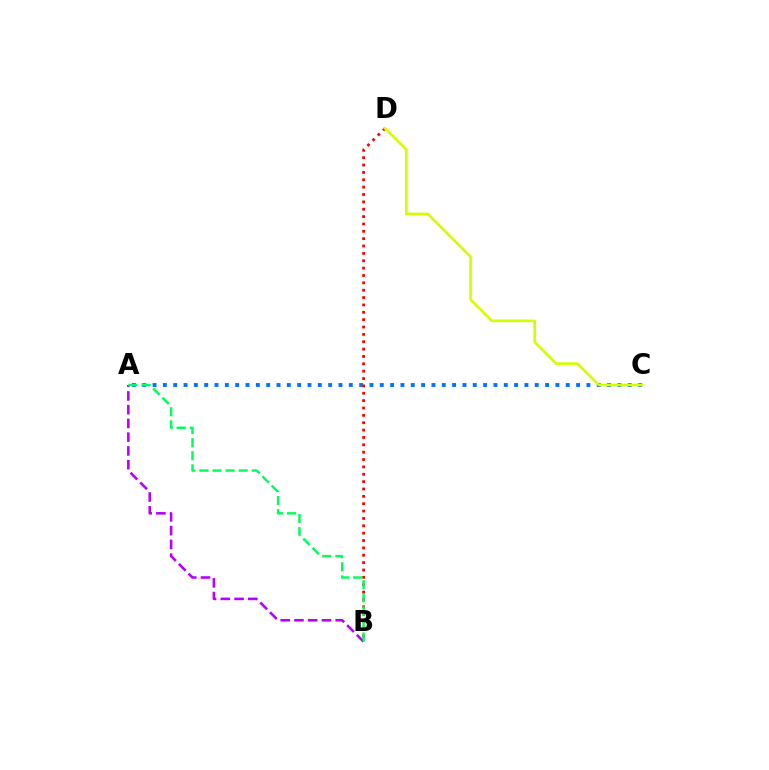{('A', 'C'): [{'color': '#0074ff', 'line_style': 'dotted', 'thickness': 2.81}], ('A', 'B'): [{'color': '#b900ff', 'line_style': 'dashed', 'thickness': 1.87}, {'color': '#00ff5c', 'line_style': 'dashed', 'thickness': 1.78}], ('B', 'D'): [{'color': '#ff0000', 'line_style': 'dotted', 'thickness': 2.0}], ('C', 'D'): [{'color': '#d1ff00', 'line_style': 'solid', 'thickness': 1.91}]}